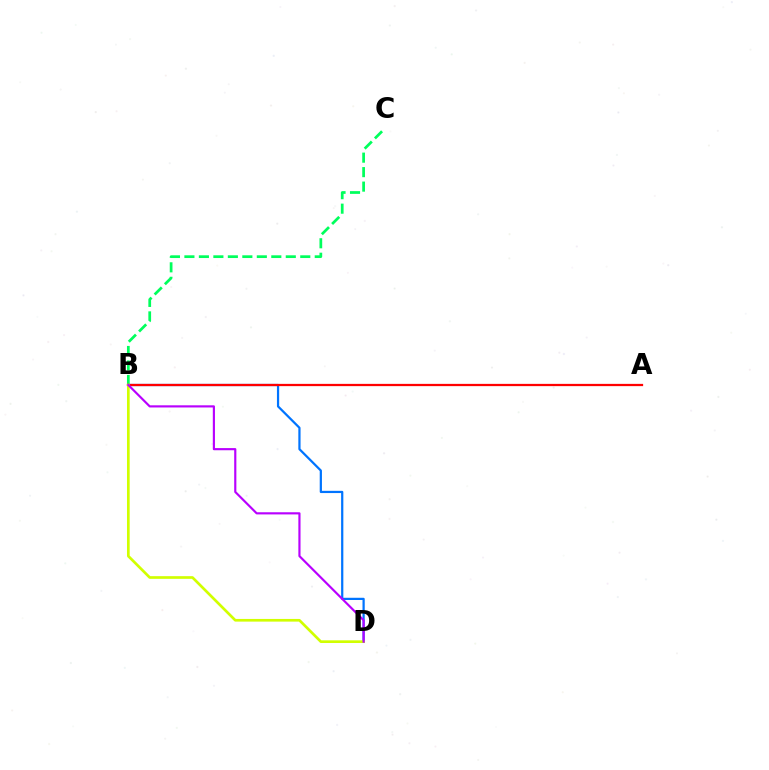{('B', 'C'): [{'color': '#00ff5c', 'line_style': 'dashed', 'thickness': 1.97}], ('B', 'D'): [{'color': '#0074ff', 'line_style': 'solid', 'thickness': 1.6}, {'color': '#d1ff00', 'line_style': 'solid', 'thickness': 1.93}, {'color': '#b900ff', 'line_style': 'solid', 'thickness': 1.56}], ('A', 'B'): [{'color': '#ff0000', 'line_style': 'solid', 'thickness': 1.63}]}